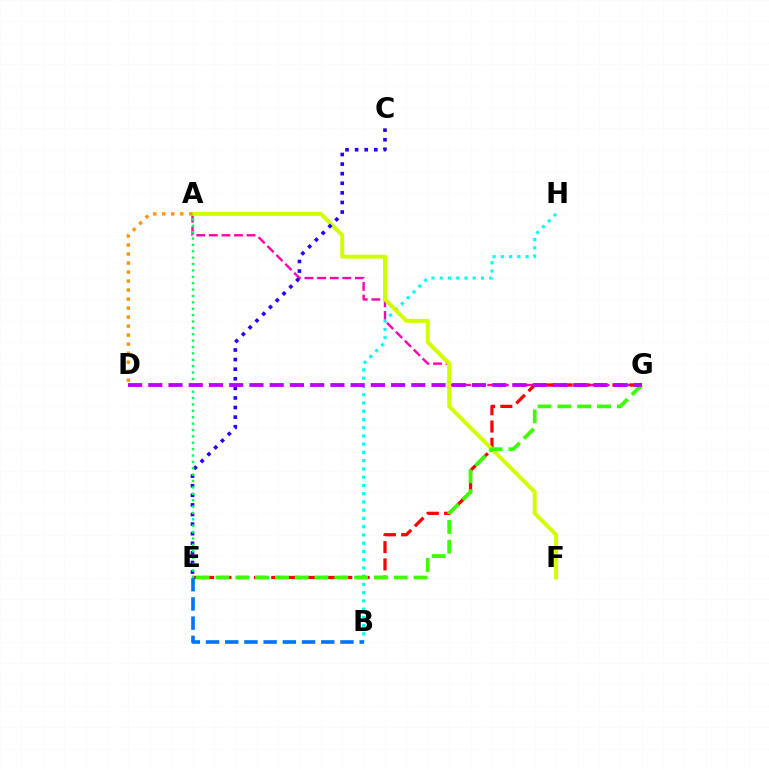{('A', 'G'): [{'color': '#ff00ac', 'line_style': 'dashed', 'thickness': 1.71}], ('E', 'G'): [{'color': '#ff0000', 'line_style': 'dashed', 'thickness': 2.35}, {'color': '#3dff00', 'line_style': 'dashed', 'thickness': 2.69}], ('B', 'H'): [{'color': '#00fff6', 'line_style': 'dotted', 'thickness': 2.24}], ('A', 'F'): [{'color': '#d1ff00', 'line_style': 'solid', 'thickness': 2.85}], ('C', 'E'): [{'color': '#2500ff', 'line_style': 'dotted', 'thickness': 2.61}], ('A', 'E'): [{'color': '#00ff5c', 'line_style': 'dotted', 'thickness': 1.73}], ('B', 'E'): [{'color': '#0074ff', 'line_style': 'dashed', 'thickness': 2.61}], ('A', 'D'): [{'color': '#ff9400', 'line_style': 'dotted', 'thickness': 2.45}], ('D', 'G'): [{'color': '#b900ff', 'line_style': 'dashed', 'thickness': 2.75}]}